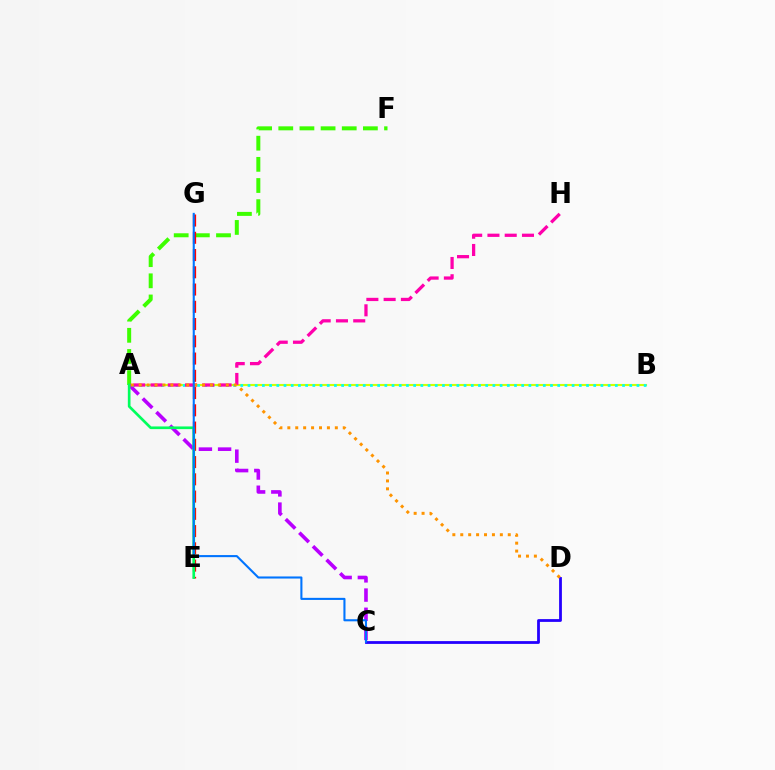{('A', 'B'): [{'color': '#d1ff00', 'line_style': 'solid', 'thickness': 1.53}, {'color': '#00fff6', 'line_style': 'dotted', 'thickness': 1.96}], ('A', 'F'): [{'color': '#3dff00', 'line_style': 'dashed', 'thickness': 2.87}], ('C', 'D'): [{'color': '#2500ff', 'line_style': 'solid', 'thickness': 2.01}], ('A', 'C'): [{'color': '#b900ff', 'line_style': 'dashed', 'thickness': 2.61}], ('E', 'G'): [{'color': '#ff0000', 'line_style': 'dashed', 'thickness': 2.34}], ('A', 'E'): [{'color': '#00ff5c', 'line_style': 'solid', 'thickness': 1.93}], ('A', 'H'): [{'color': '#ff00ac', 'line_style': 'dashed', 'thickness': 2.35}], ('A', 'D'): [{'color': '#ff9400', 'line_style': 'dotted', 'thickness': 2.15}], ('C', 'G'): [{'color': '#0074ff', 'line_style': 'solid', 'thickness': 1.51}]}